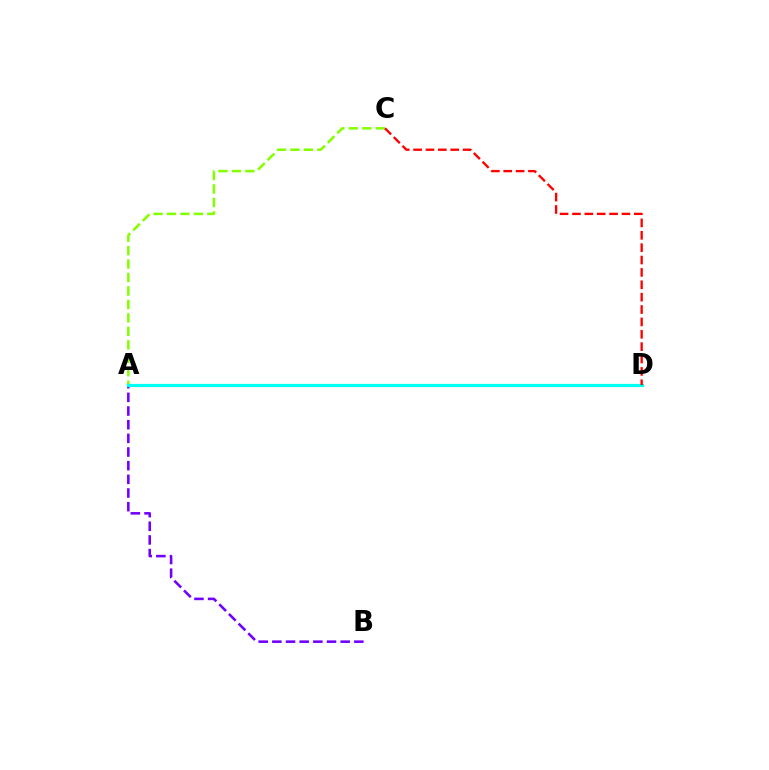{('A', 'C'): [{'color': '#84ff00', 'line_style': 'dashed', 'thickness': 1.83}], ('A', 'B'): [{'color': '#7200ff', 'line_style': 'dashed', 'thickness': 1.86}], ('A', 'D'): [{'color': '#00fff6', 'line_style': 'solid', 'thickness': 2.31}], ('C', 'D'): [{'color': '#ff0000', 'line_style': 'dashed', 'thickness': 1.68}]}